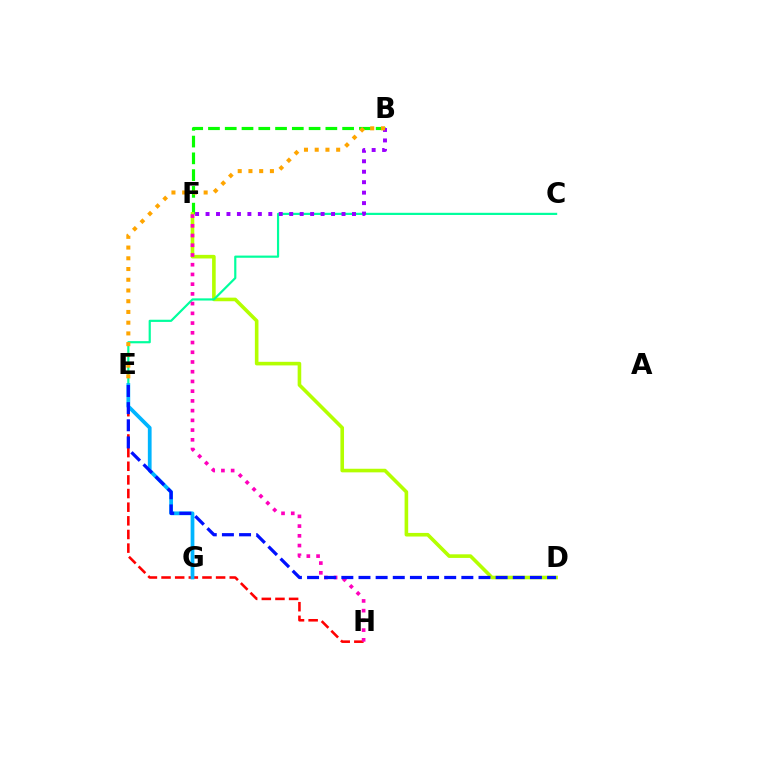{('B', 'F'): [{'color': '#08ff00', 'line_style': 'dashed', 'thickness': 2.28}, {'color': '#9b00ff', 'line_style': 'dotted', 'thickness': 2.84}], ('D', 'F'): [{'color': '#b3ff00', 'line_style': 'solid', 'thickness': 2.59}], ('C', 'E'): [{'color': '#00ff9d', 'line_style': 'solid', 'thickness': 1.57}], ('E', 'H'): [{'color': '#ff0000', 'line_style': 'dashed', 'thickness': 1.85}], ('E', 'G'): [{'color': '#00b5ff', 'line_style': 'solid', 'thickness': 2.7}], ('B', 'E'): [{'color': '#ffa500', 'line_style': 'dotted', 'thickness': 2.92}], ('F', 'H'): [{'color': '#ff00bd', 'line_style': 'dotted', 'thickness': 2.64}], ('D', 'E'): [{'color': '#0010ff', 'line_style': 'dashed', 'thickness': 2.33}]}